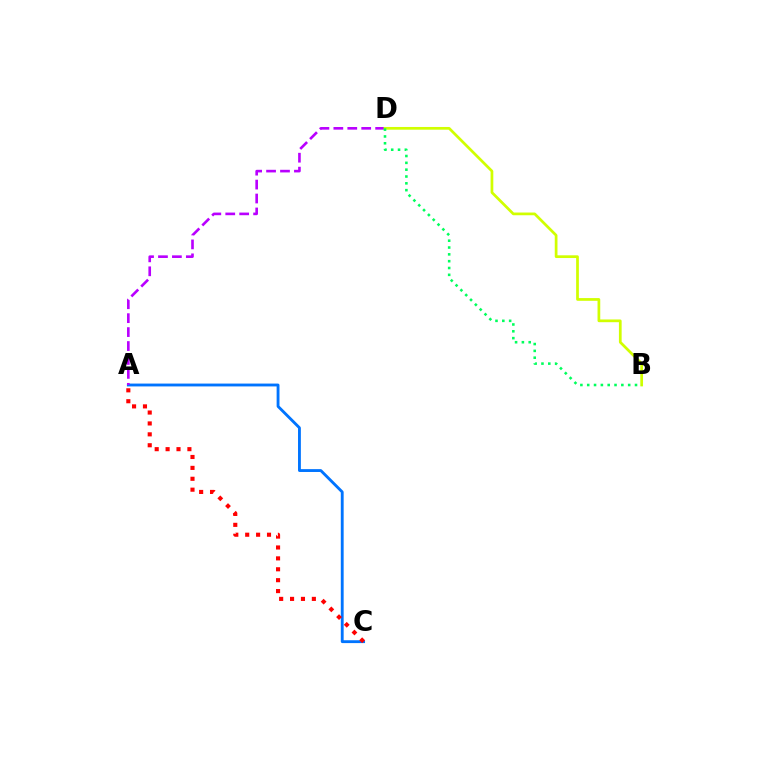{('A', 'C'): [{'color': '#0074ff', 'line_style': 'solid', 'thickness': 2.05}, {'color': '#ff0000', 'line_style': 'dotted', 'thickness': 2.96}], ('A', 'D'): [{'color': '#b900ff', 'line_style': 'dashed', 'thickness': 1.89}], ('B', 'D'): [{'color': '#d1ff00', 'line_style': 'solid', 'thickness': 1.96}, {'color': '#00ff5c', 'line_style': 'dotted', 'thickness': 1.85}]}